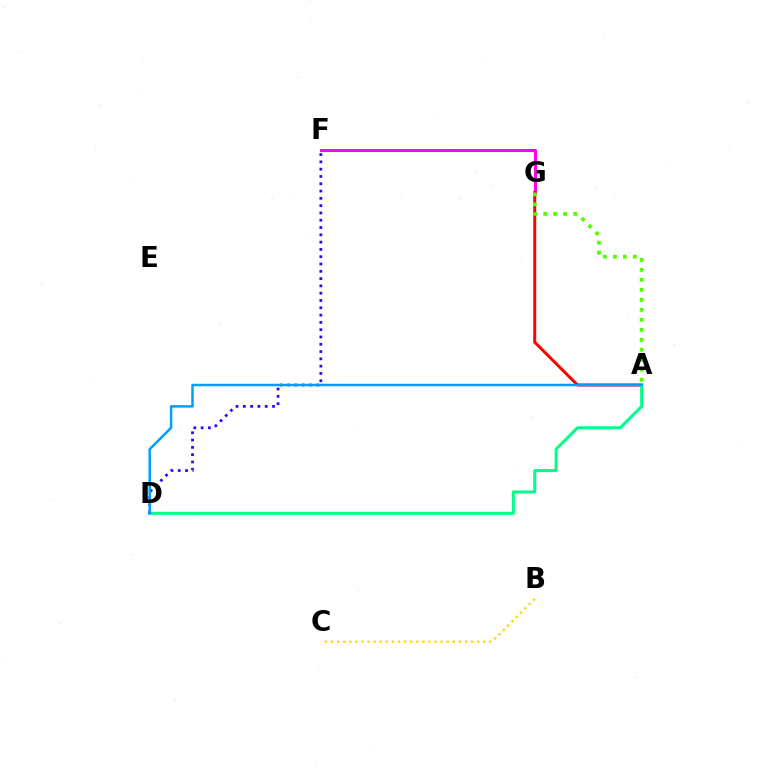{('F', 'G'): [{'color': '#ff00ed', 'line_style': 'solid', 'thickness': 2.16}], ('A', 'G'): [{'color': '#ff0000', 'line_style': 'solid', 'thickness': 2.16}, {'color': '#4fff00', 'line_style': 'dotted', 'thickness': 2.71}], ('B', 'C'): [{'color': '#ffd500', 'line_style': 'dotted', 'thickness': 1.65}], ('A', 'D'): [{'color': '#00ff86', 'line_style': 'solid', 'thickness': 2.17}, {'color': '#009eff', 'line_style': 'solid', 'thickness': 1.8}], ('D', 'F'): [{'color': '#3700ff', 'line_style': 'dotted', 'thickness': 1.98}]}